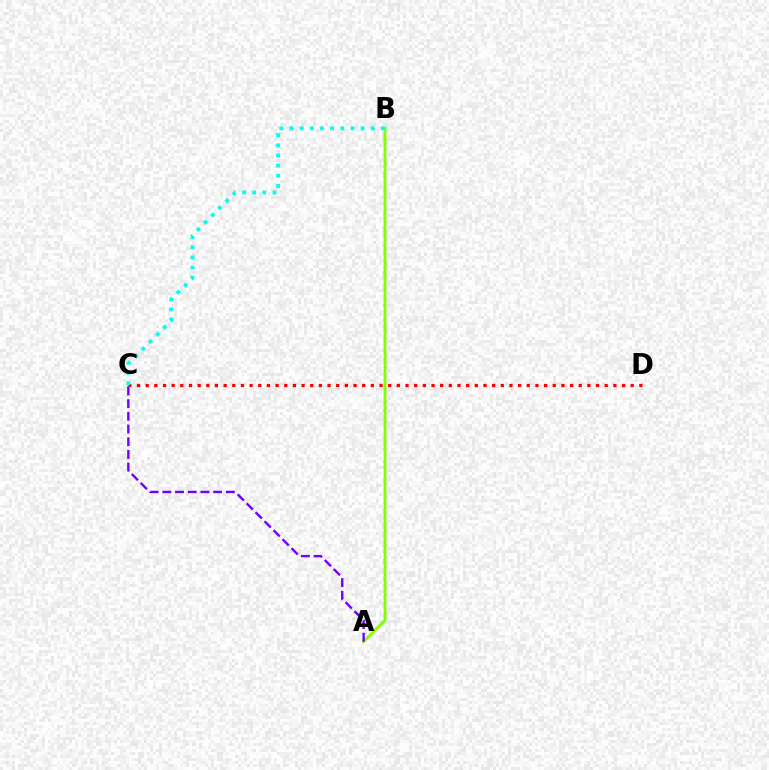{('A', 'B'): [{'color': '#84ff00', 'line_style': 'solid', 'thickness': 2.05}], ('C', 'D'): [{'color': '#ff0000', 'line_style': 'dotted', 'thickness': 2.35}], ('A', 'C'): [{'color': '#7200ff', 'line_style': 'dashed', 'thickness': 1.73}], ('B', 'C'): [{'color': '#00fff6', 'line_style': 'dotted', 'thickness': 2.76}]}